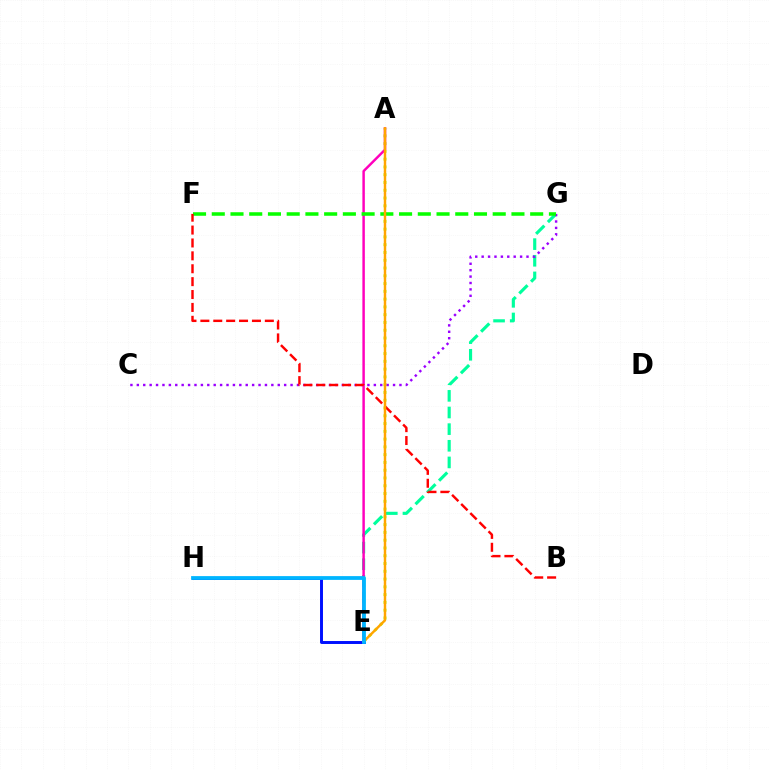{('E', 'G'): [{'color': '#00ff9d', 'line_style': 'dashed', 'thickness': 2.26}], ('E', 'H'): [{'color': '#0010ff', 'line_style': 'solid', 'thickness': 2.12}, {'color': '#00b5ff', 'line_style': 'solid', 'thickness': 2.72}], ('A', 'E'): [{'color': '#b3ff00', 'line_style': 'dotted', 'thickness': 2.11}, {'color': '#ff00bd', 'line_style': 'solid', 'thickness': 1.77}, {'color': '#ffa500', 'line_style': 'solid', 'thickness': 1.77}], ('C', 'G'): [{'color': '#9b00ff', 'line_style': 'dotted', 'thickness': 1.74}], ('F', 'G'): [{'color': '#08ff00', 'line_style': 'dashed', 'thickness': 2.54}], ('B', 'F'): [{'color': '#ff0000', 'line_style': 'dashed', 'thickness': 1.75}]}